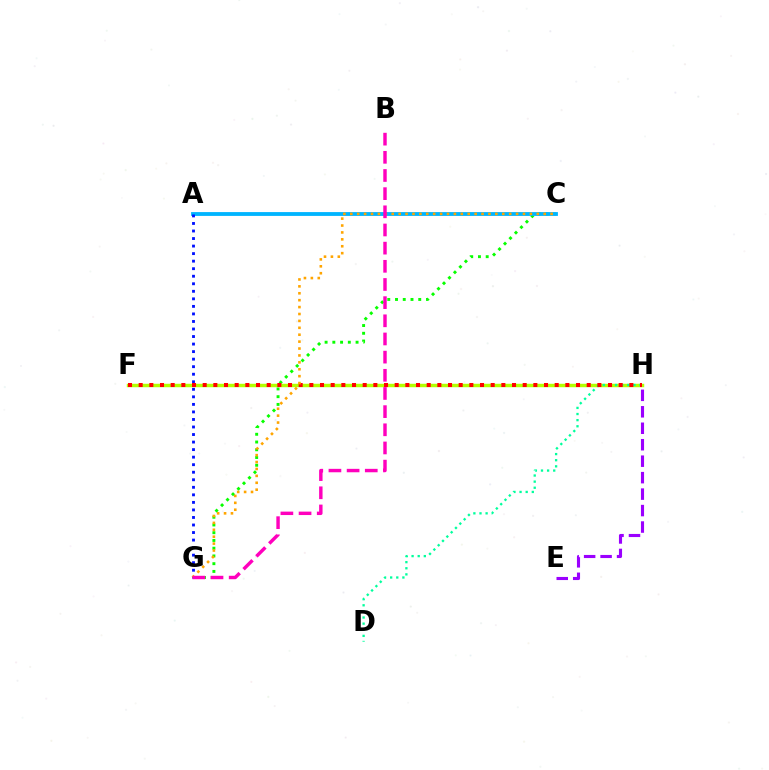{('C', 'G'): [{'color': '#08ff00', 'line_style': 'dotted', 'thickness': 2.1}, {'color': '#ffa500', 'line_style': 'dotted', 'thickness': 1.88}], ('A', 'C'): [{'color': '#00b5ff', 'line_style': 'solid', 'thickness': 2.75}], ('F', 'H'): [{'color': '#b3ff00', 'line_style': 'solid', 'thickness': 2.49}, {'color': '#ff0000', 'line_style': 'dotted', 'thickness': 2.9}], ('A', 'G'): [{'color': '#0010ff', 'line_style': 'dotted', 'thickness': 2.05}], ('D', 'H'): [{'color': '#00ff9d', 'line_style': 'dotted', 'thickness': 1.66}], ('E', 'H'): [{'color': '#9b00ff', 'line_style': 'dashed', 'thickness': 2.24}], ('B', 'G'): [{'color': '#ff00bd', 'line_style': 'dashed', 'thickness': 2.47}]}